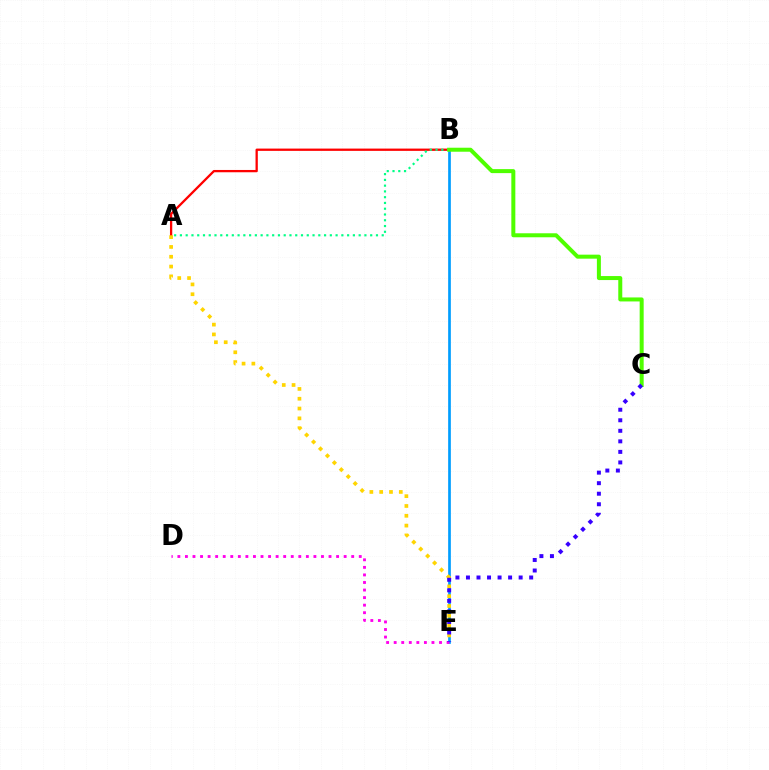{('A', 'B'): [{'color': '#ff0000', 'line_style': 'solid', 'thickness': 1.65}, {'color': '#00ff86', 'line_style': 'dotted', 'thickness': 1.57}], ('B', 'E'): [{'color': '#009eff', 'line_style': 'solid', 'thickness': 1.94}], ('A', 'E'): [{'color': '#ffd500', 'line_style': 'dotted', 'thickness': 2.67}], ('B', 'C'): [{'color': '#4fff00', 'line_style': 'solid', 'thickness': 2.88}], ('D', 'E'): [{'color': '#ff00ed', 'line_style': 'dotted', 'thickness': 2.05}], ('C', 'E'): [{'color': '#3700ff', 'line_style': 'dotted', 'thickness': 2.86}]}